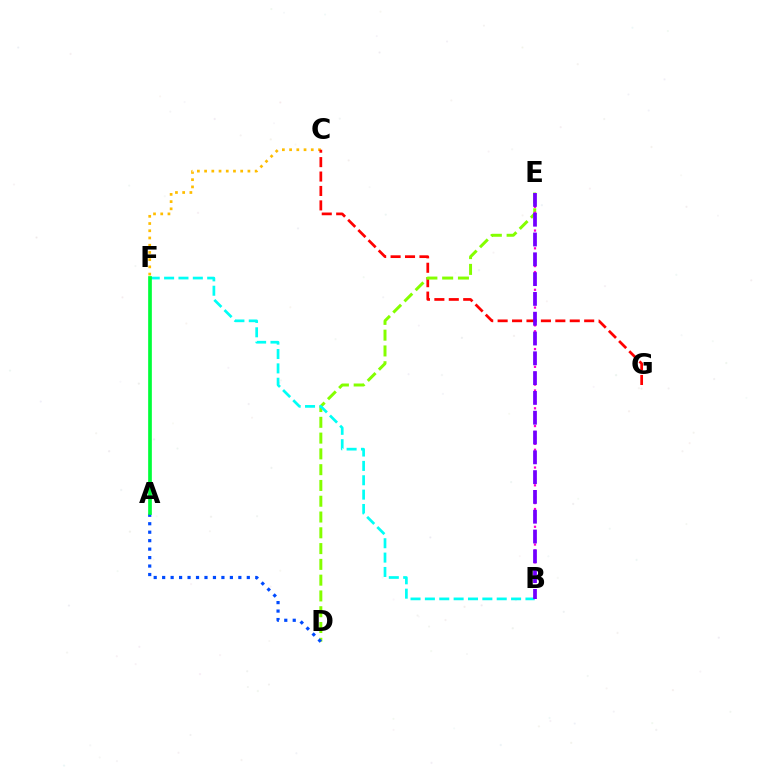{('C', 'F'): [{'color': '#ffbd00', 'line_style': 'dotted', 'thickness': 1.96}], ('C', 'G'): [{'color': '#ff0000', 'line_style': 'dashed', 'thickness': 1.96}], ('D', 'E'): [{'color': '#84ff00', 'line_style': 'dashed', 'thickness': 2.14}], ('B', 'E'): [{'color': '#ff00cf', 'line_style': 'dotted', 'thickness': 1.61}, {'color': '#7200ff', 'line_style': 'dashed', 'thickness': 2.69}], ('B', 'F'): [{'color': '#00fff6', 'line_style': 'dashed', 'thickness': 1.95}], ('A', 'D'): [{'color': '#004bff', 'line_style': 'dotted', 'thickness': 2.3}], ('A', 'F'): [{'color': '#00ff39', 'line_style': 'solid', 'thickness': 2.65}]}